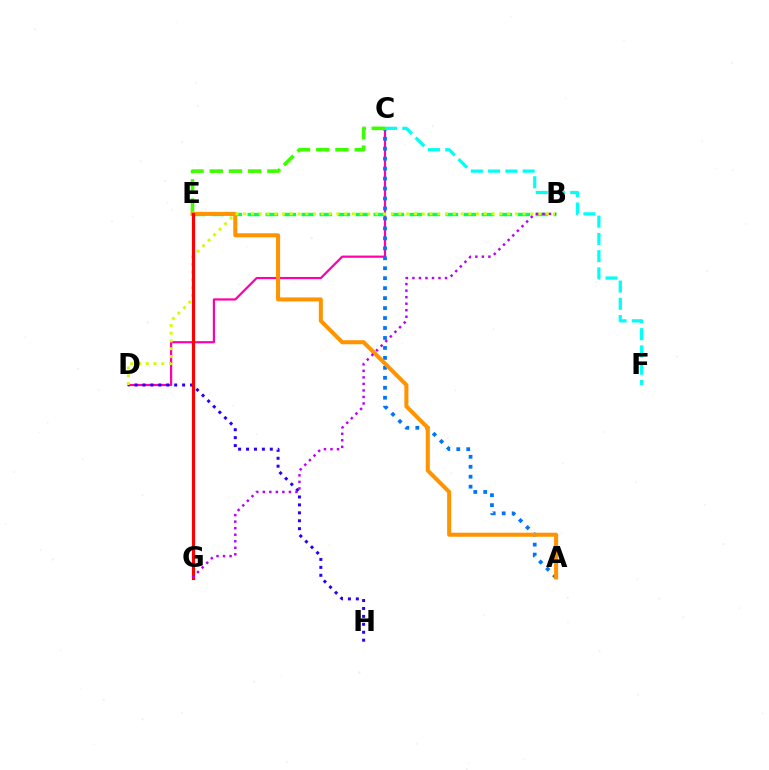{('C', 'D'): [{'color': '#ff00ac', 'line_style': 'solid', 'thickness': 1.59}], ('B', 'E'): [{'color': '#00ff5c', 'line_style': 'dashed', 'thickness': 2.45}], ('A', 'C'): [{'color': '#0074ff', 'line_style': 'dotted', 'thickness': 2.71}], ('C', 'F'): [{'color': '#00fff6', 'line_style': 'dashed', 'thickness': 2.34}], ('D', 'H'): [{'color': '#2500ff', 'line_style': 'dotted', 'thickness': 2.15}], ('A', 'E'): [{'color': '#ff9400', 'line_style': 'solid', 'thickness': 2.91}], ('B', 'D'): [{'color': '#d1ff00', 'line_style': 'dotted', 'thickness': 2.11}], ('E', 'G'): [{'color': '#ff0000', 'line_style': 'solid', 'thickness': 2.27}], ('B', 'G'): [{'color': '#b900ff', 'line_style': 'dotted', 'thickness': 1.77}], ('C', 'E'): [{'color': '#3dff00', 'line_style': 'dashed', 'thickness': 2.61}]}